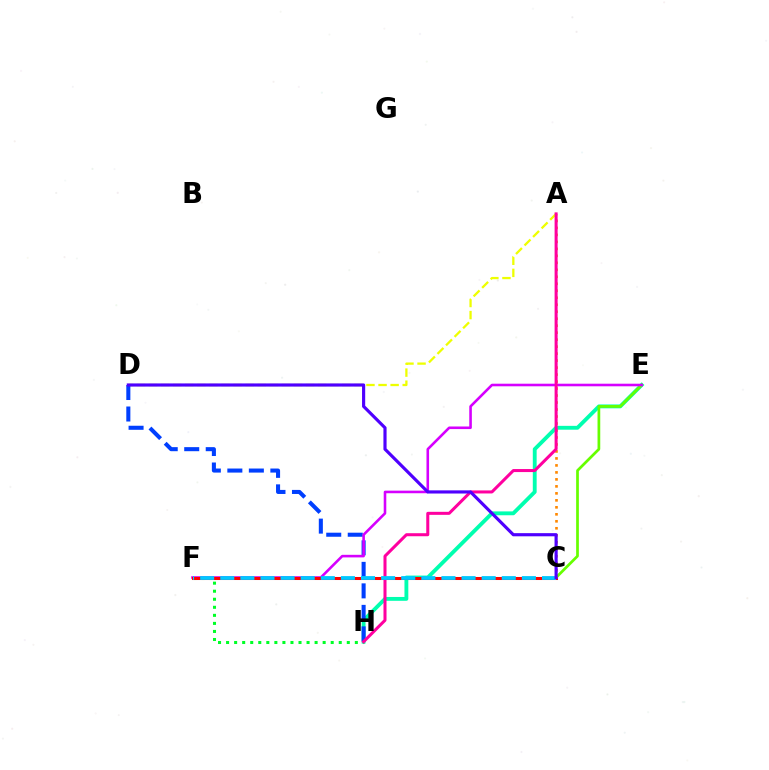{('A', 'D'): [{'color': '#eeff00', 'line_style': 'dashed', 'thickness': 1.64}], ('F', 'H'): [{'color': '#00ff27', 'line_style': 'dotted', 'thickness': 2.19}], ('E', 'H'): [{'color': '#00ffaf', 'line_style': 'solid', 'thickness': 2.77}], ('C', 'E'): [{'color': '#66ff00', 'line_style': 'solid', 'thickness': 1.96}], ('D', 'H'): [{'color': '#003fff', 'line_style': 'dashed', 'thickness': 2.92}], ('E', 'F'): [{'color': '#d600ff', 'line_style': 'solid', 'thickness': 1.86}], ('C', 'F'): [{'color': '#ff0000', 'line_style': 'solid', 'thickness': 2.19}, {'color': '#00c7ff', 'line_style': 'dashed', 'thickness': 2.73}], ('A', 'C'): [{'color': '#ff8800', 'line_style': 'dotted', 'thickness': 1.9}], ('A', 'H'): [{'color': '#ff00a0', 'line_style': 'solid', 'thickness': 2.18}], ('C', 'D'): [{'color': '#4f00ff', 'line_style': 'solid', 'thickness': 2.27}]}